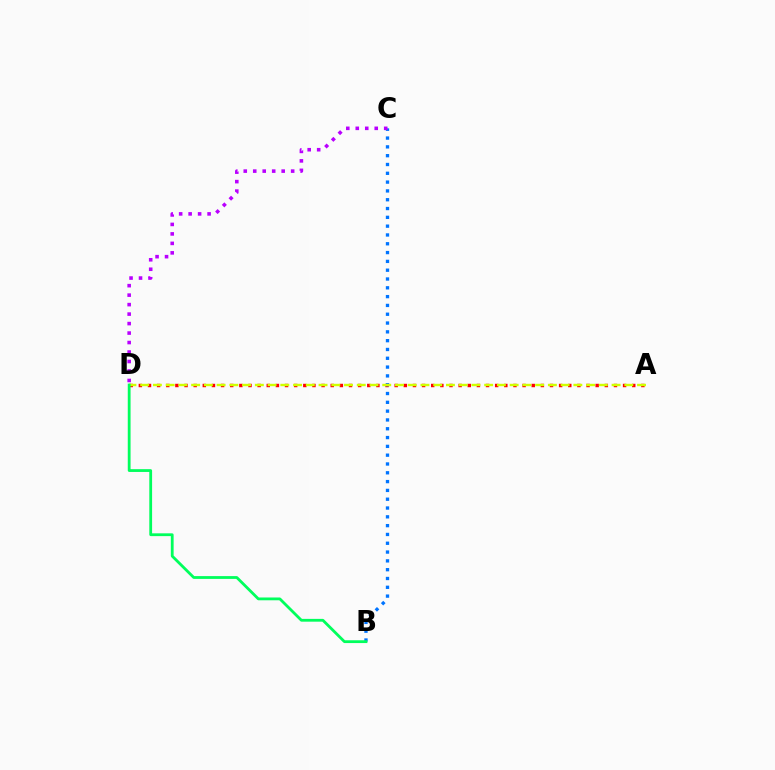{('A', 'D'): [{'color': '#ff0000', 'line_style': 'dotted', 'thickness': 2.48}, {'color': '#d1ff00', 'line_style': 'dashed', 'thickness': 1.73}], ('B', 'C'): [{'color': '#0074ff', 'line_style': 'dotted', 'thickness': 2.39}], ('B', 'D'): [{'color': '#00ff5c', 'line_style': 'solid', 'thickness': 2.01}], ('C', 'D'): [{'color': '#b900ff', 'line_style': 'dotted', 'thickness': 2.58}]}